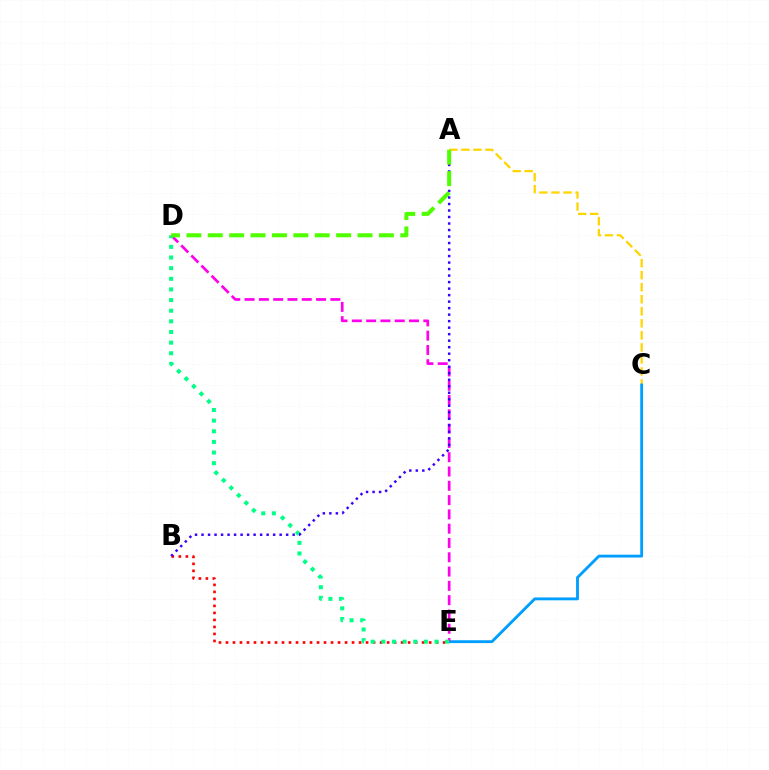{('B', 'E'): [{'color': '#ff0000', 'line_style': 'dotted', 'thickness': 1.9}], ('A', 'C'): [{'color': '#ffd500', 'line_style': 'dashed', 'thickness': 1.63}], ('C', 'E'): [{'color': '#009eff', 'line_style': 'solid', 'thickness': 2.05}], ('D', 'E'): [{'color': '#ff00ed', 'line_style': 'dashed', 'thickness': 1.94}, {'color': '#00ff86', 'line_style': 'dotted', 'thickness': 2.89}], ('A', 'B'): [{'color': '#3700ff', 'line_style': 'dotted', 'thickness': 1.77}], ('A', 'D'): [{'color': '#4fff00', 'line_style': 'dashed', 'thickness': 2.91}]}